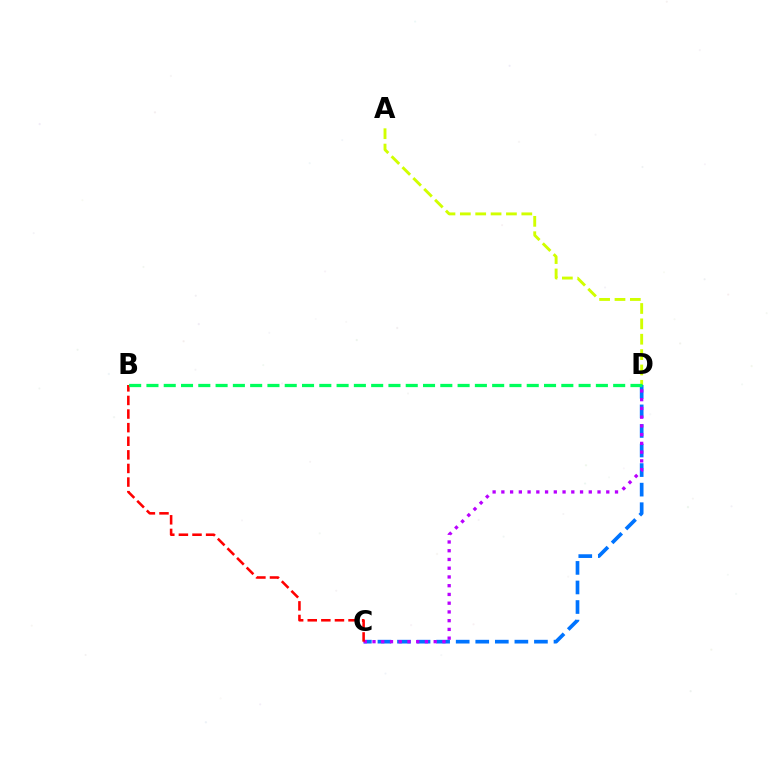{('C', 'D'): [{'color': '#0074ff', 'line_style': 'dashed', 'thickness': 2.66}, {'color': '#b900ff', 'line_style': 'dotted', 'thickness': 2.38}], ('B', 'C'): [{'color': '#ff0000', 'line_style': 'dashed', 'thickness': 1.85}], ('A', 'D'): [{'color': '#d1ff00', 'line_style': 'dashed', 'thickness': 2.09}], ('B', 'D'): [{'color': '#00ff5c', 'line_style': 'dashed', 'thickness': 2.35}]}